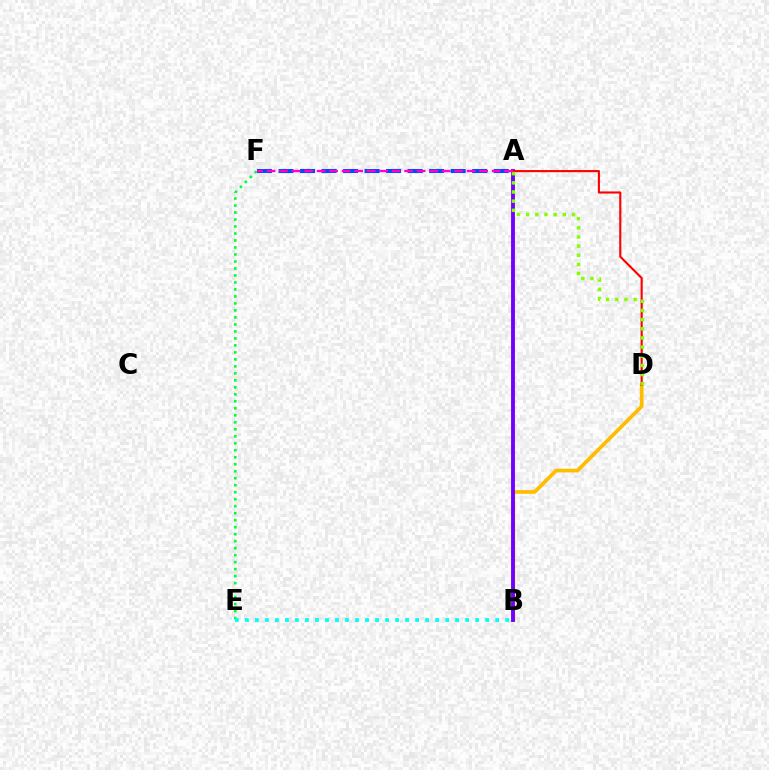{('B', 'D'): [{'color': '#ffbd00', 'line_style': 'solid', 'thickness': 2.67}], ('A', 'F'): [{'color': '#004bff', 'line_style': 'dashed', 'thickness': 2.92}, {'color': '#ff00cf', 'line_style': 'dashed', 'thickness': 1.7}], ('E', 'F'): [{'color': '#00ff39', 'line_style': 'dotted', 'thickness': 1.9}], ('A', 'B'): [{'color': '#7200ff', 'line_style': 'solid', 'thickness': 2.79}], ('A', 'D'): [{'color': '#ff0000', 'line_style': 'solid', 'thickness': 1.52}, {'color': '#84ff00', 'line_style': 'dotted', 'thickness': 2.49}], ('B', 'E'): [{'color': '#00fff6', 'line_style': 'dotted', 'thickness': 2.72}]}